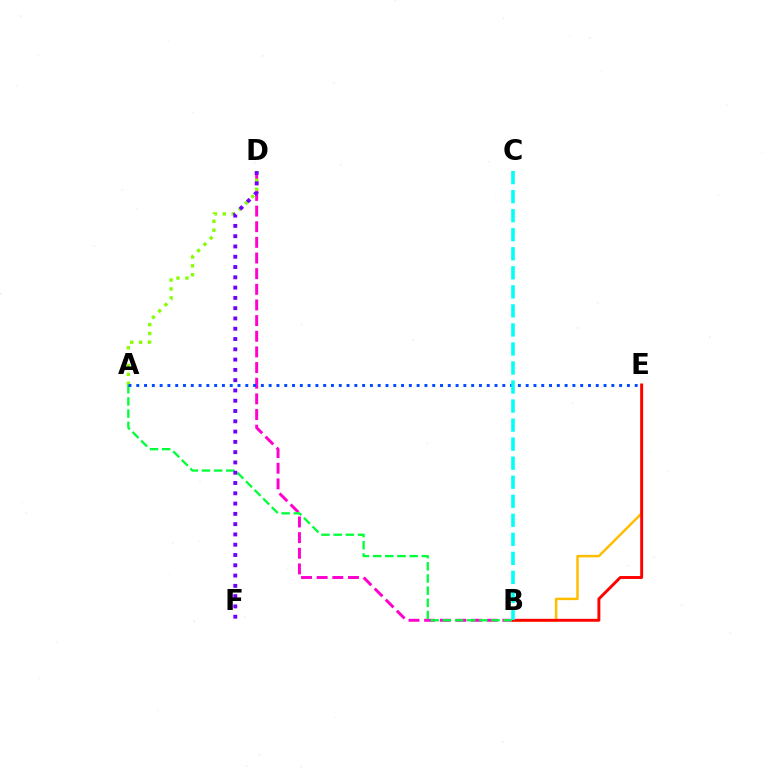{('B', 'D'): [{'color': '#ff00cf', 'line_style': 'dashed', 'thickness': 2.13}], ('A', 'D'): [{'color': '#84ff00', 'line_style': 'dotted', 'thickness': 2.42}], ('B', 'E'): [{'color': '#ffbd00', 'line_style': 'solid', 'thickness': 1.77}, {'color': '#ff0000', 'line_style': 'solid', 'thickness': 2.1}], ('A', 'B'): [{'color': '#00ff39', 'line_style': 'dashed', 'thickness': 1.65}], ('A', 'E'): [{'color': '#004bff', 'line_style': 'dotted', 'thickness': 2.12}], ('D', 'F'): [{'color': '#7200ff', 'line_style': 'dotted', 'thickness': 2.79}], ('B', 'C'): [{'color': '#00fff6', 'line_style': 'dashed', 'thickness': 2.59}]}